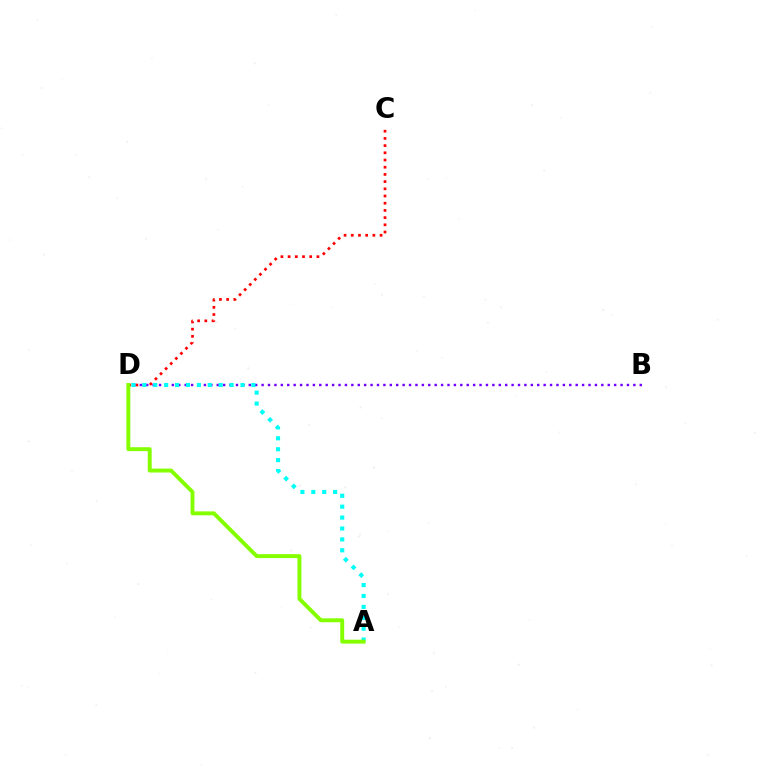{('C', 'D'): [{'color': '#ff0000', 'line_style': 'dotted', 'thickness': 1.96}], ('B', 'D'): [{'color': '#7200ff', 'line_style': 'dotted', 'thickness': 1.74}], ('A', 'D'): [{'color': '#00fff6', 'line_style': 'dotted', 'thickness': 2.96}, {'color': '#84ff00', 'line_style': 'solid', 'thickness': 2.82}]}